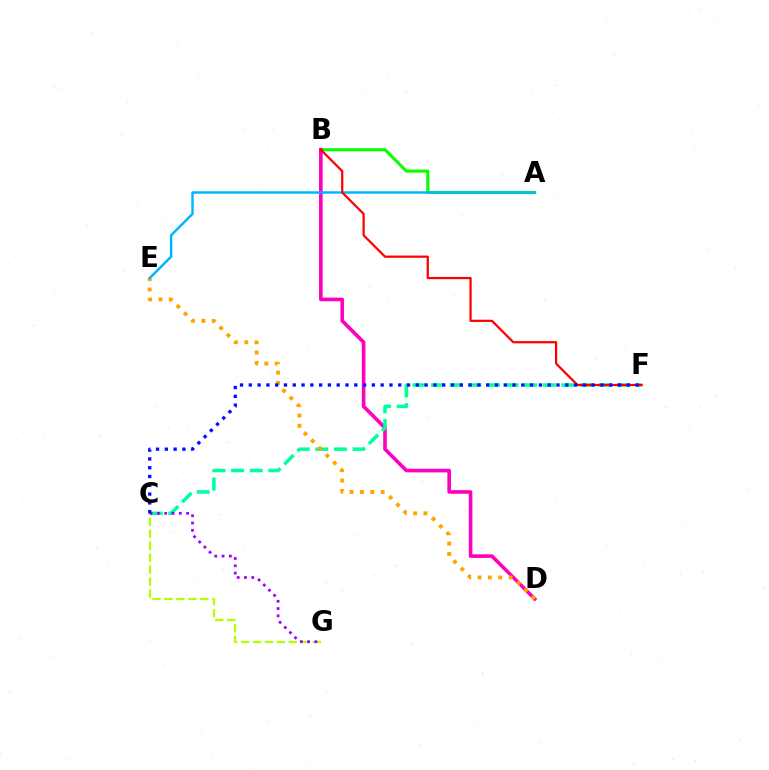{('A', 'B'): [{'color': '#08ff00', 'line_style': 'solid', 'thickness': 2.21}], ('C', 'G'): [{'color': '#b3ff00', 'line_style': 'dashed', 'thickness': 1.62}, {'color': '#9b00ff', 'line_style': 'dotted', 'thickness': 1.98}], ('B', 'D'): [{'color': '#ff00bd', 'line_style': 'solid', 'thickness': 2.61}], ('C', 'F'): [{'color': '#00ff9d', 'line_style': 'dashed', 'thickness': 2.53}, {'color': '#0010ff', 'line_style': 'dotted', 'thickness': 2.39}], ('D', 'E'): [{'color': '#ffa500', 'line_style': 'dotted', 'thickness': 2.81}], ('A', 'E'): [{'color': '#00b5ff', 'line_style': 'solid', 'thickness': 1.76}], ('B', 'F'): [{'color': '#ff0000', 'line_style': 'solid', 'thickness': 1.61}]}